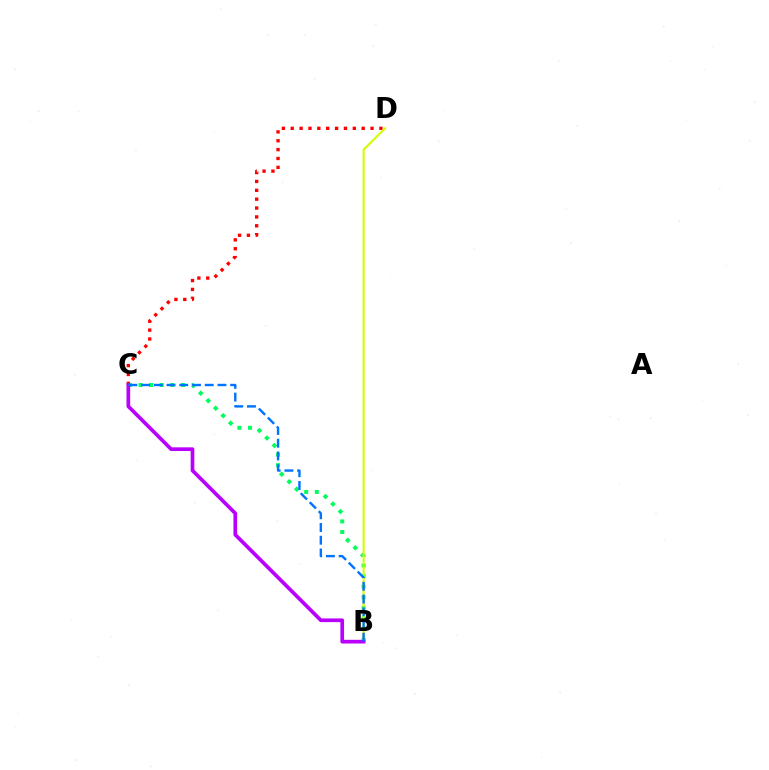{('C', 'D'): [{'color': '#ff0000', 'line_style': 'dotted', 'thickness': 2.41}], ('B', 'C'): [{'color': '#00ff5c', 'line_style': 'dotted', 'thickness': 2.88}, {'color': '#b900ff', 'line_style': 'solid', 'thickness': 2.65}, {'color': '#0074ff', 'line_style': 'dashed', 'thickness': 1.73}], ('B', 'D'): [{'color': '#d1ff00', 'line_style': 'solid', 'thickness': 1.51}]}